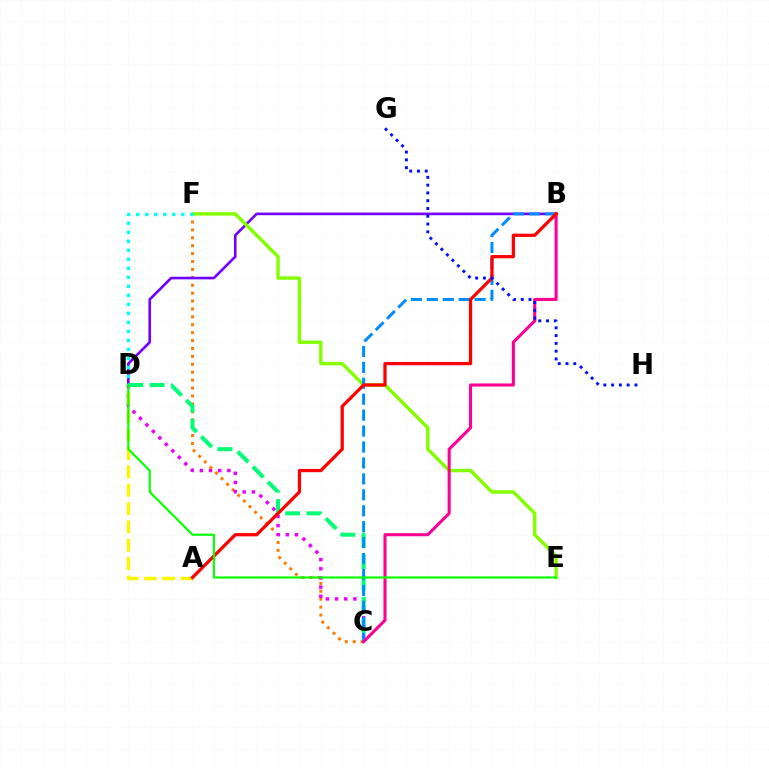{('C', 'F'): [{'color': '#ff7c00', 'line_style': 'dotted', 'thickness': 2.15}], ('C', 'D'): [{'color': '#ee00ff', 'line_style': 'dotted', 'thickness': 2.49}, {'color': '#00ff74', 'line_style': 'dashed', 'thickness': 2.9}], ('B', 'D'): [{'color': '#7200ff', 'line_style': 'solid', 'thickness': 1.9}], ('E', 'F'): [{'color': '#84ff00', 'line_style': 'solid', 'thickness': 2.47}], ('A', 'D'): [{'color': '#fcf500', 'line_style': 'dashed', 'thickness': 2.49}], ('D', 'F'): [{'color': '#00fff6', 'line_style': 'dotted', 'thickness': 2.45}], ('B', 'C'): [{'color': '#008cff', 'line_style': 'dashed', 'thickness': 2.16}, {'color': '#ff0094', 'line_style': 'solid', 'thickness': 2.21}], ('A', 'B'): [{'color': '#ff0000', 'line_style': 'solid', 'thickness': 2.34}], ('D', 'E'): [{'color': '#08ff00', 'line_style': 'solid', 'thickness': 1.56}], ('G', 'H'): [{'color': '#0010ff', 'line_style': 'dotted', 'thickness': 2.11}]}